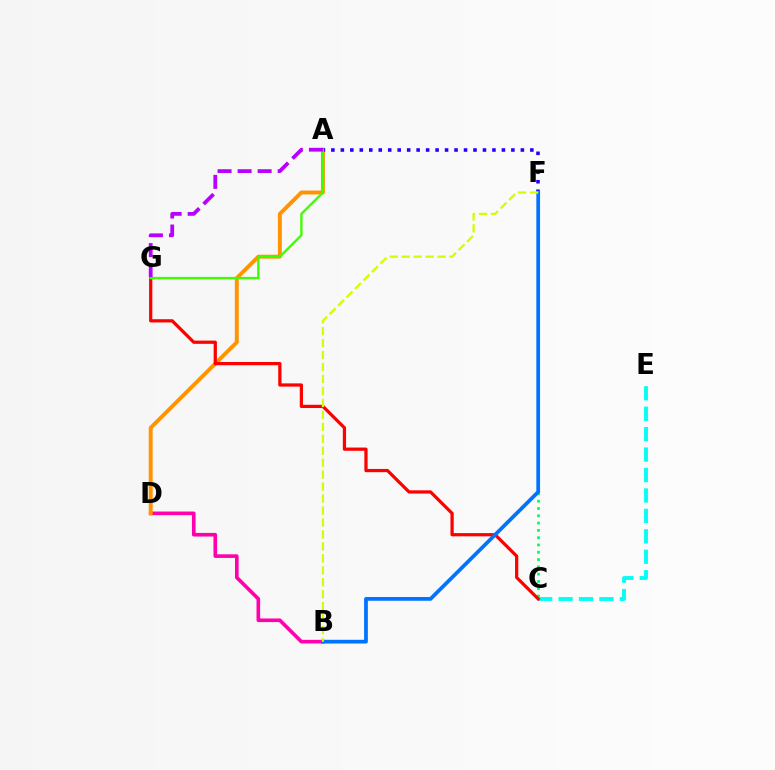{('C', 'F'): [{'color': '#00ff5c', 'line_style': 'dotted', 'thickness': 1.98}], ('B', 'D'): [{'color': '#ff00ac', 'line_style': 'solid', 'thickness': 2.61}], ('C', 'E'): [{'color': '#00fff6', 'line_style': 'dashed', 'thickness': 2.78}], ('A', 'D'): [{'color': '#ff9400', 'line_style': 'solid', 'thickness': 2.83}], ('A', 'F'): [{'color': '#2500ff', 'line_style': 'dotted', 'thickness': 2.57}], ('C', 'G'): [{'color': '#ff0000', 'line_style': 'solid', 'thickness': 2.33}], ('B', 'F'): [{'color': '#0074ff', 'line_style': 'solid', 'thickness': 2.7}, {'color': '#d1ff00', 'line_style': 'dashed', 'thickness': 1.62}], ('A', 'G'): [{'color': '#3dff00', 'line_style': 'solid', 'thickness': 1.7}, {'color': '#b900ff', 'line_style': 'dashed', 'thickness': 2.72}]}